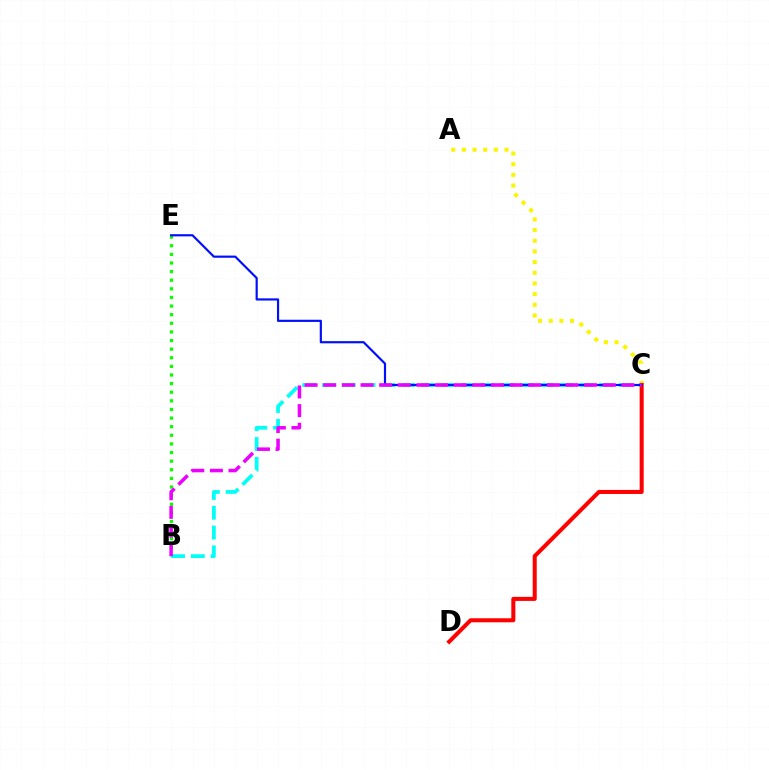{('B', 'E'): [{'color': '#08ff00', 'line_style': 'dotted', 'thickness': 2.34}], ('B', 'C'): [{'color': '#00fff6', 'line_style': 'dashed', 'thickness': 2.69}, {'color': '#ee00ff', 'line_style': 'dashed', 'thickness': 2.53}], ('A', 'C'): [{'color': '#fcf500', 'line_style': 'dotted', 'thickness': 2.9}], ('C', 'D'): [{'color': '#ff0000', 'line_style': 'solid', 'thickness': 2.9}], ('C', 'E'): [{'color': '#0010ff', 'line_style': 'solid', 'thickness': 1.57}]}